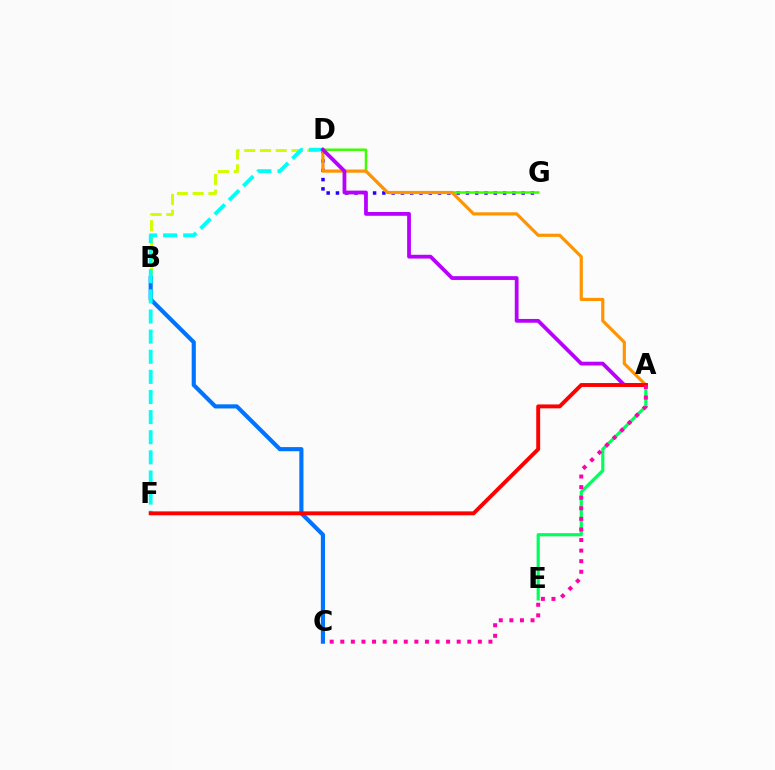{('B', 'D'): [{'color': '#d1ff00', 'line_style': 'dashed', 'thickness': 2.14}], ('D', 'G'): [{'color': '#2500ff', 'line_style': 'dotted', 'thickness': 2.52}, {'color': '#3dff00', 'line_style': 'solid', 'thickness': 1.8}], ('A', 'E'): [{'color': '#00ff5c', 'line_style': 'solid', 'thickness': 2.28}], ('B', 'C'): [{'color': '#0074ff', 'line_style': 'solid', 'thickness': 2.98}], ('A', 'D'): [{'color': '#ff9400', 'line_style': 'solid', 'thickness': 2.29}, {'color': '#b900ff', 'line_style': 'solid', 'thickness': 2.72}], ('D', 'F'): [{'color': '#00fff6', 'line_style': 'dashed', 'thickness': 2.73}], ('A', 'F'): [{'color': '#ff0000', 'line_style': 'solid', 'thickness': 2.81}], ('A', 'C'): [{'color': '#ff00ac', 'line_style': 'dotted', 'thickness': 2.88}]}